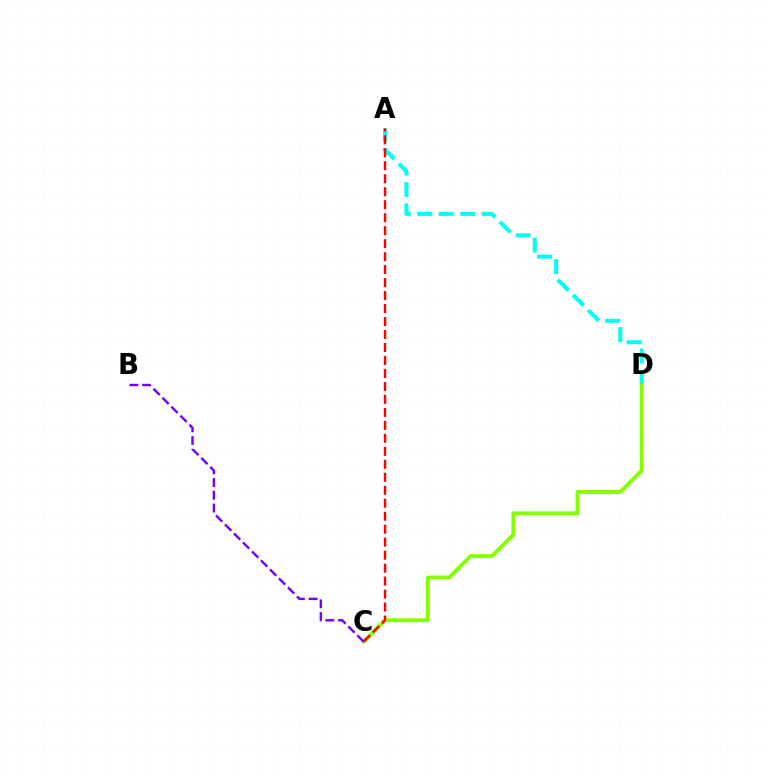{('A', 'D'): [{'color': '#00fff6', 'line_style': 'dashed', 'thickness': 2.91}], ('C', 'D'): [{'color': '#84ff00', 'line_style': 'solid', 'thickness': 2.8}], ('A', 'C'): [{'color': '#ff0000', 'line_style': 'dashed', 'thickness': 1.76}], ('B', 'C'): [{'color': '#7200ff', 'line_style': 'dashed', 'thickness': 1.73}]}